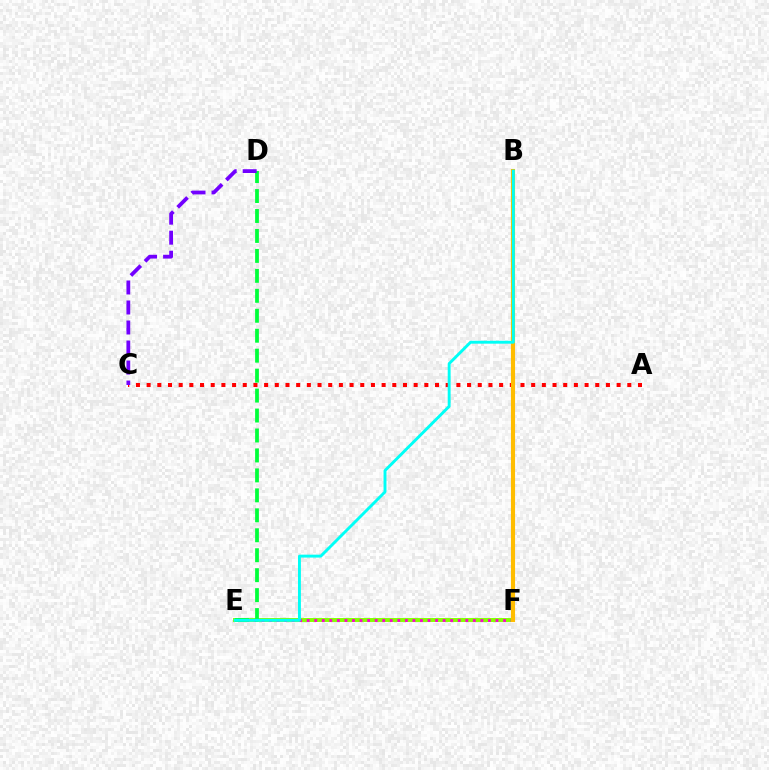{('B', 'F'): [{'color': '#004bff', 'line_style': 'dotted', 'thickness': 2.79}, {'color': '#ffbd00', 'line_style': 'solid', 'thickness': 2.97}], ('E', 'F'): [{'color': '#84ff00', 'line_style': 'solid', 'thickness': 2.83}, {'color': '#ff00cf', 'line_style': 'dotted', 'thickness': 2.05}], ('A', 'C'): [{'color': '#ff0000', 'line_style': 'dotted', 'thickness': 2.9}], ('D', 'E'): [{'color': '#00ff39', 'line_style': 'dashed', 'thickness': 2.71}], ('B', 'E'): [{'color': '#00fff6', 'line_style': 'solid', 'thickness': 2.09}], ('C', 'D'): [{'color': '#7200ff', 'line_style': 'dashed', 'thickness': 2.72}]}